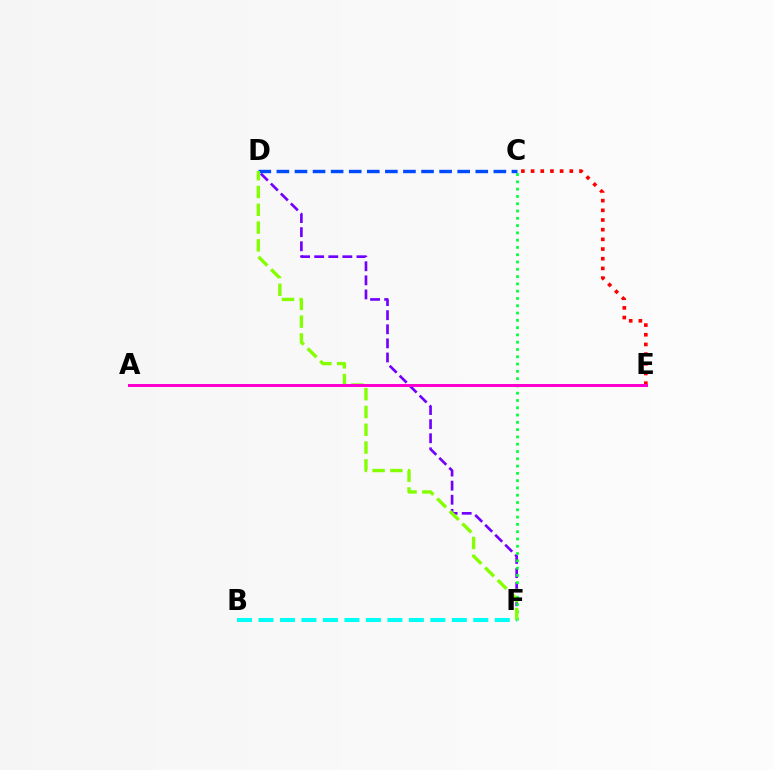{('D', 'F'): [{'color': '#7200ff', 'line_style': 'dashed', 'thickness': 1.91}, {'color': '#84ff00', 'line_style': 'dashed', 'thickness': 2.42}], ('C', 'F'): [{'color': '#00ff39', 'line_style': 'dotted', 'thickness': 1.98}], ('C', 'D'): [{'color': '#004bff', 'line_style': 'dashed', 'thickness': 2.46}], ('A', 'E'): [{'color': '#ffbd00', 'line_style': 'solid', 'thickness': 1.92}, {'color': '#ff00cf', 'line_style': 'solid', 'thickness': 2.17}], ('C', 'E'): [{'color': '#ff0000', 'line_style': 'dotted', 'thickness': 2.63}], ('B', 'F'): [{'color': '#00fff6', 'line_style': 'dashed', 'thickness': 2.92}]}